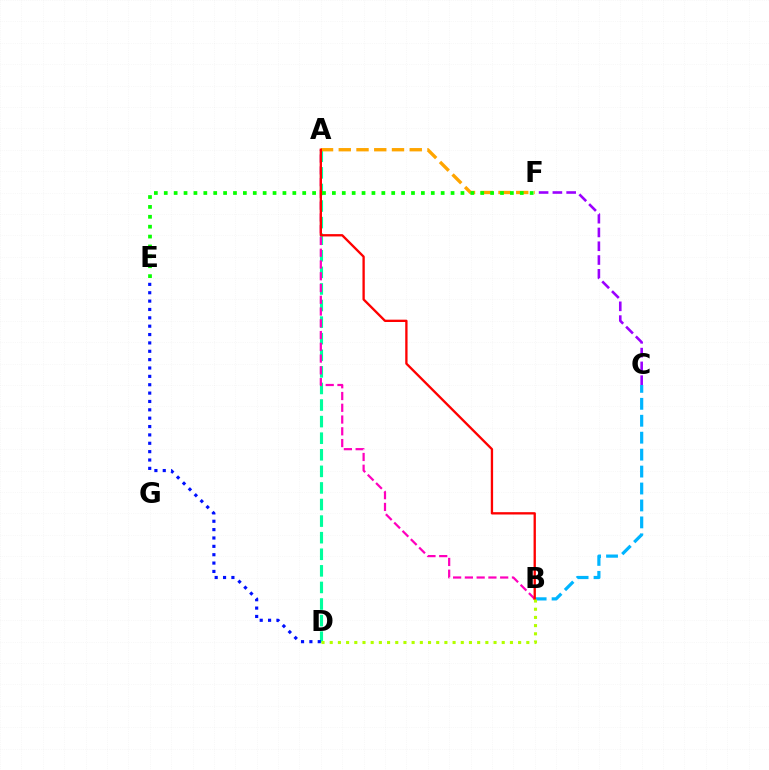{('A', 'D'): [{'color': '#00ff9d', 'line_style': 'dashed', 'thickness': 2.25}], ('A', 'B'): [{'color': '#ff00bd', 'line_style': 'dashed', 'thickness': 1.6}, {'color': '#ff0000', 'line_style': 'solid', 'thickness': 1.68}], ('B', 'C'): [{'color': '#00b5ff', 'line_style': 'dashed', 'thickness': 2.3}], ('A', 'F'): [{'color': '#ffa500', 'line_style': 'dashed', 'thickness': 2.41}], ('C', 'F'): [{'color': '#9b00ff', 'line_style': 'dashed', 'thickness': 1.87}], ('D', 'E'): [{'color': '#0010ff', 'line_style': 'dotted', 'thickness': 2.27}], ('E', 'F'): [{'color': '#08ff00', 'line_style': 'dotted', 'thickness': 2.69}], ('B', 'D'): [{'color': '#b3ff00', 'line_style': 'dotted', 'thickness': 2.23}]}